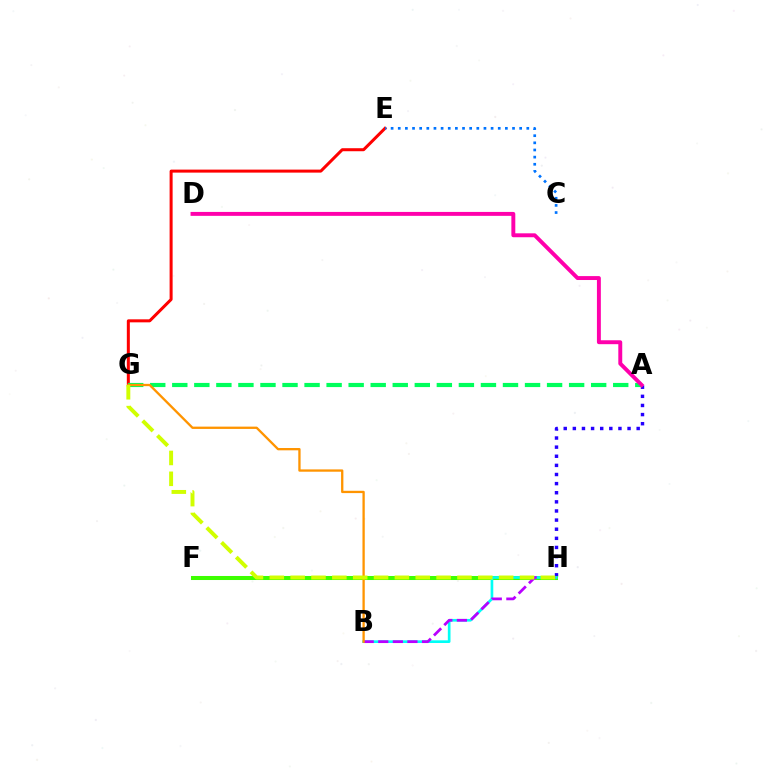{('A', 'H'): [{'color': '#2500ff', 'line_style': 'dotted', 'thickness': 2.48}], ('F', 'H'): [{'color': '#3dff00', 'line_style': 'solid', 'thickness': 2.9}], ('B', 'H'): [{'color': '#00fff6', 'line_style': 'solid', 'thickness': 1.93}, {'color': '#b900ff', 'line_style': 'dashed', 'thickness': 1.98}], ('E', 'G'): [{'color': '#ff0000', 'line_style': 'solid', 'thickness': 2.17}], ('A', 'G'): [{'color': '#00ff5c', 'line_style': 'dashed', 'thickness': 3.0}], ('B', 'G'): [{'color': '#ff9400', 'line_style': 'solid', 'thickness': 1.66}], ('C', 'E'): [{'color': '#0074ff', 'line_style': 'dotted', 'thickness': 1.94}], ('A', 'D'): [{'color': '#ff00ac', 'line_style': 'solid', 'thickness': 2.82}], ('G', 'H'): [{'color': '#d1ff00', 'line_style': 'dashed', 'thickness': 2.83}]}